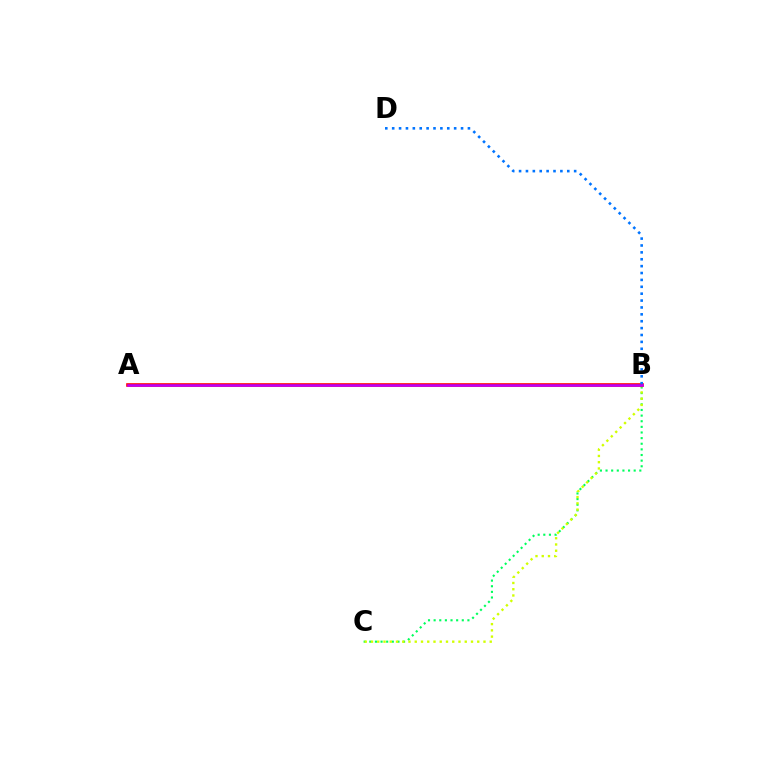{('B', 'C'): [{'color': '#00ff5c', 'line_style': 'dotted', 'thickness': 1.53}, {'color': '#d1ff00', 'line_style': 'dotted', 'thickness': 1.7}], ('A', 'B'): [{'color': '#ff0000', 'line_style': 'solid', 'thickness': 2.6}, {'color': '#b900ff', 'line_style': 'solid', 'thickness': 1.8}], ('B', 'D'): [{'color': '#0074ff', 'line_style': 'dotted', 'thickness': 1.87}]}